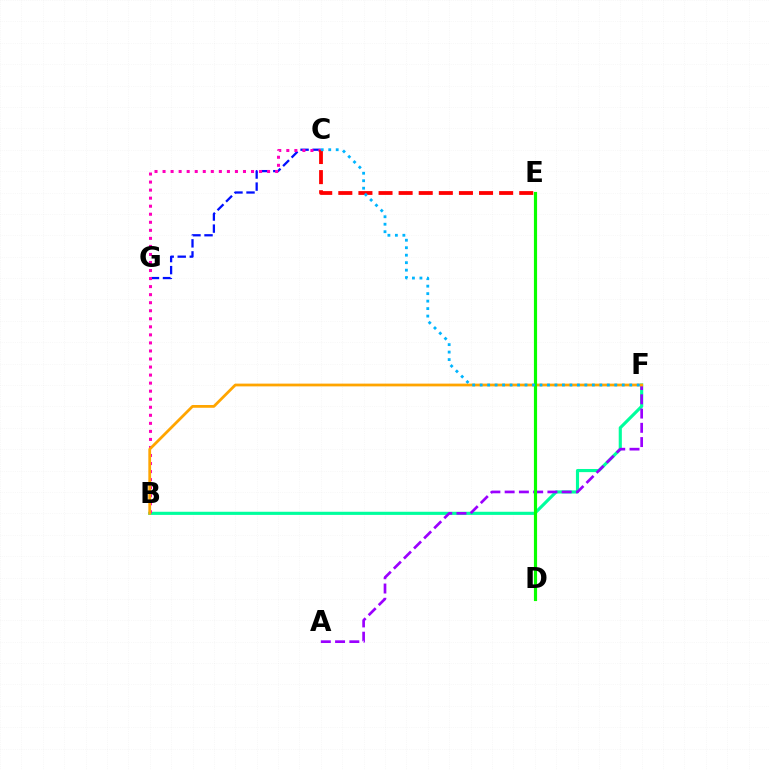{('B', 'F'): [{'color': '#00ff9d', 'line_style': 'solid', 'thickness': 2.26}, {'color': '#ffa500', 'line_style': 'solid', 'thickness': 1.99}], ('C', 'G'): [{'color': '#0010ff', 'line_style': 'dashed', 'thickness': 1.64}], ('D', 'E'): [{'color': '#b3ff00', 'line_style': 'solid', 'thickness': 2.23}, {'color': '#08ff00', 'line_style': 'solid', 'thickness': 2.23}], ('A', 'F'): [{'color': '#9b00ff', 'line_style': 'dashed', 'thickness': 1.94}], ('B', 'C'): [{'color': '#ff00bd', 'line_style': 'dotted', 'thickness': 2.19}], ('C', 'E'): [{'color': '#ff0000', 'line_style': 'dashed', 'thickness': 2.73}], ('C', 'F'): [{'color': '#00b5ff', 'line_style': 'dotted', 'thickness': 2.03}]}